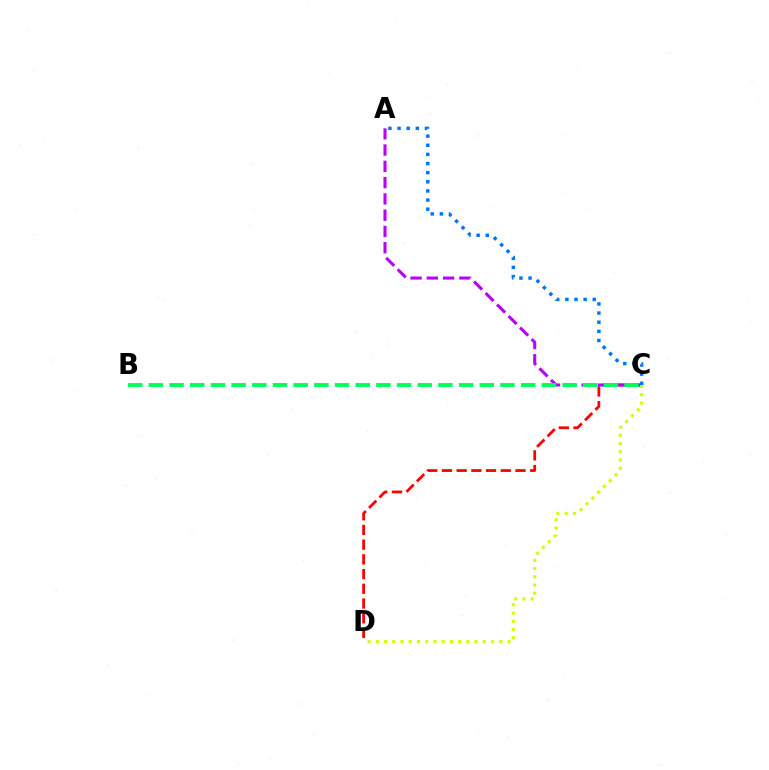{('C', 'D'): [{'color': '#ff0000', 'line_style': 'dashed', 'thickness': 2.0}, {'color': '#d1ff00', 'line_style': 'dotted', 'thickness': 2.24}], ('A', 'C'): [{'color': '#b900ff', 'line_style': 'dashed', 'thickness': 2.21}, {'color': '#0074ff', 'line_style': 'dotted', 'thickness': 2.48}], ('B', 'C'): [{'color': '#00ff5c', 'line_style': 'dashed', 'thickness': 2.81}]}